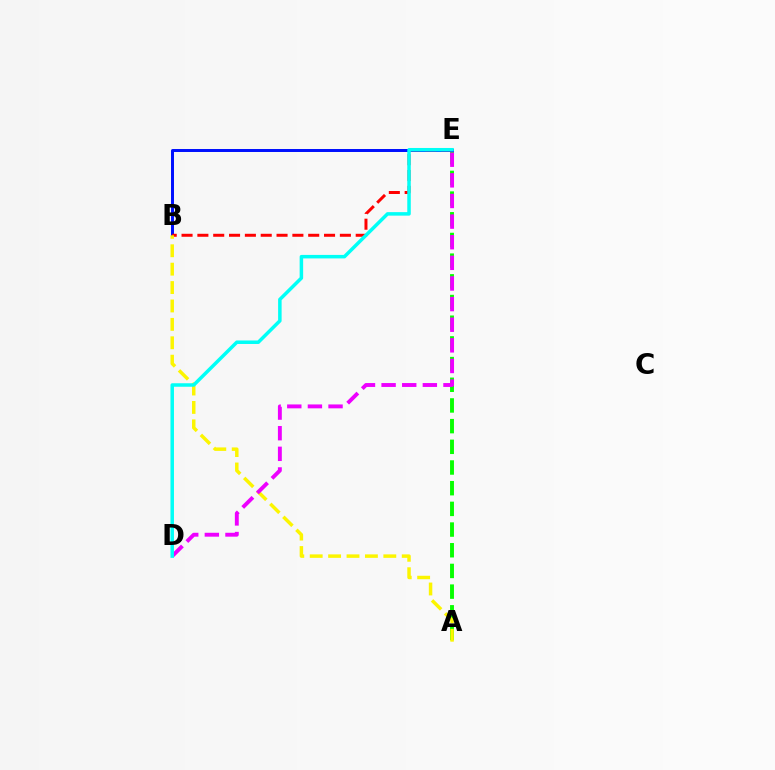{('A', 'E'): [{'color': '#08ff00', 'line_style': 'dashed', 'thickness': 2.81}], ('B', 'E'): [{'color': '#0010ff', 'line_style': 'solid', 'thickness': 2.14}, {'color': '#ff0000', 'line_style': 'dashed', 'thickness': 2.15}], ('A', 'B'): [{'color': '#fcf500', 'line_style': 'dashed', 'thickness': 2.5}], ('D', 'E'): [{'color': '#ee00ff', 'line_style': 'dashed', 'thickness': 2.8}, {'color': '#00fff6', 'line_style': 'solid', 'thickness': 2.52}]}